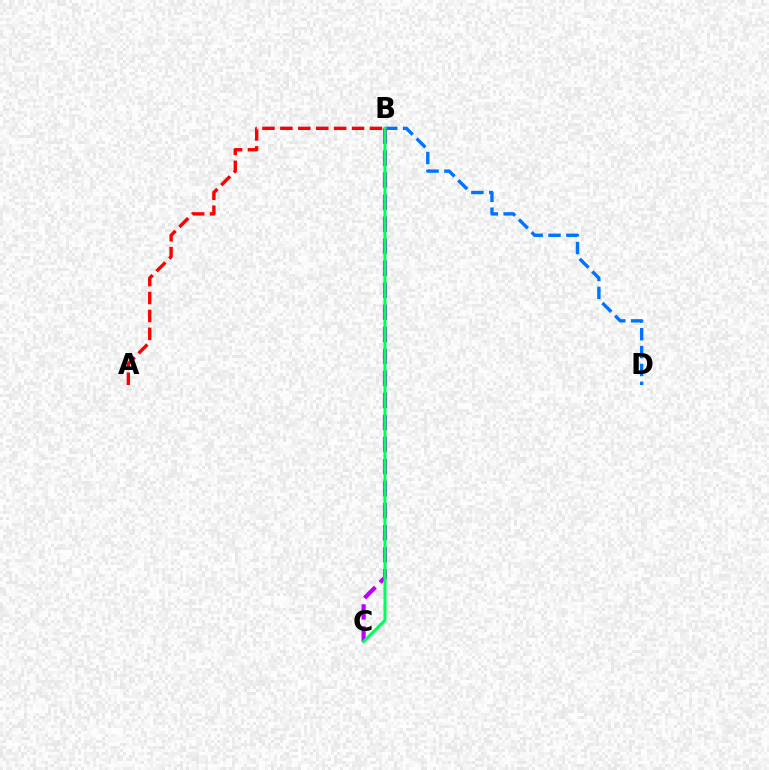{('B', 'D'): [{'color': '#0074ff', 'line_style': 'dashed', 'thickness': 2.43}], ('B', 'C'): [{'color': '#b900ff', 'line_style': 'dashed', 'thickness': 2.99}, {'color': '#d1ff00', 'line_style': 'dotted', 'thickness': 1.63}, {'color': '#00ff5c', 'line_style': 'solid', 'thickness': 2.2}], ('A', 'B'): [{'color': '#ff0000', 'line_style': 'dashed', 'thickness': 2.43}]}